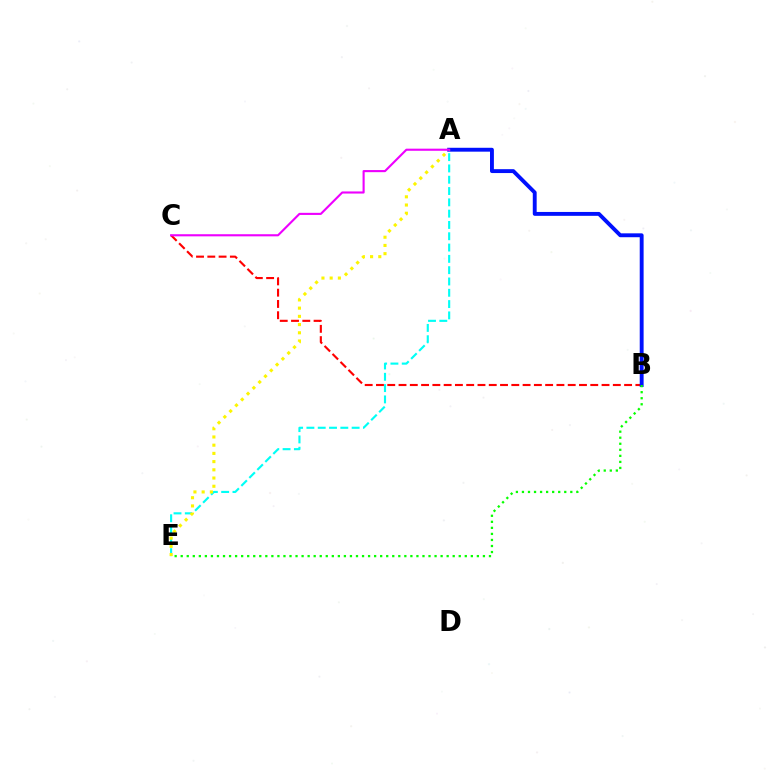{('A', 'E'): [{'color': '#00fff6', 'line_style': 'dashed', 'thickness': 1.54}, {'color': '#fcf500', 'line_style': 'dotted', 'thickness': 2.23}], ('B', 'C'): [{'color': '#ff0000', 'line_style': 'dashed', 'thickness': 1.53}], ('A', 'B'): [{'color': '#0010ff', 'line_style': 'solid', 'thickness': 2.8}], ('A', 'C'): [{'color': '#ee00ff', 'line_style': 'solid', 'thickness': 1.52}], ('B', 'E'): [{'color': '#08ff00', 'line_style': 'dotted', 'thickness': 1.64}]}